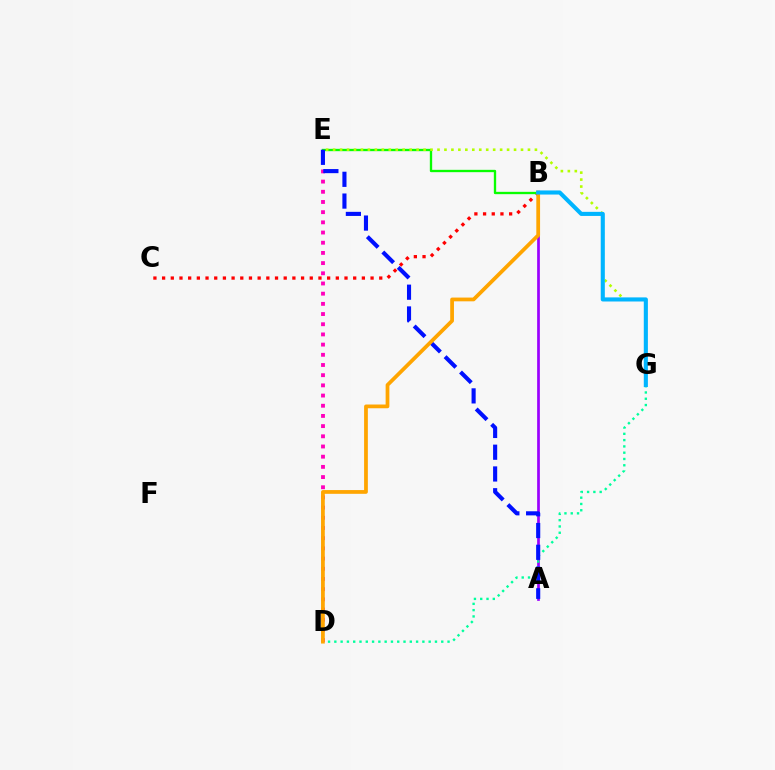{('D', 'E'): [{'color': '#ff00bd', 'line_style': 'dotted', 'thickness': 2.77}], ('A', 'B'): [{'color': '#9b00ff', 'line_style': 'solid', 'thickness': 1.95}], ('B', 'C'): [{'color': '#ff0000', 'line_style': 'dotted', 'thickness': 2.36}], ('B', 'E'): [{'color': '#08ff00', 'line_style': 'solid', 'thickness': 1.68}], ('D', 'G'): [{'color': '#00ff9d', 'line_style': 'dotted', 'thickness': 1.71}], ('A', 'E'): [{'color': '#0010ff', 'line_style': 'dashed', 'thickness': 2.96}], ('E', 'G'): [{'color': '#b3ff00', 'line_style': 'dotted', 'thickness': 1.89}], ('B', 'D'): [{'color': '#ffa500', 'line_style': 'solid', 'thickness': 2.7}], ('B', 'G'): [{'color': '#00b5ff', 'line_style': 'solid', 'thickness': 2.95}]}